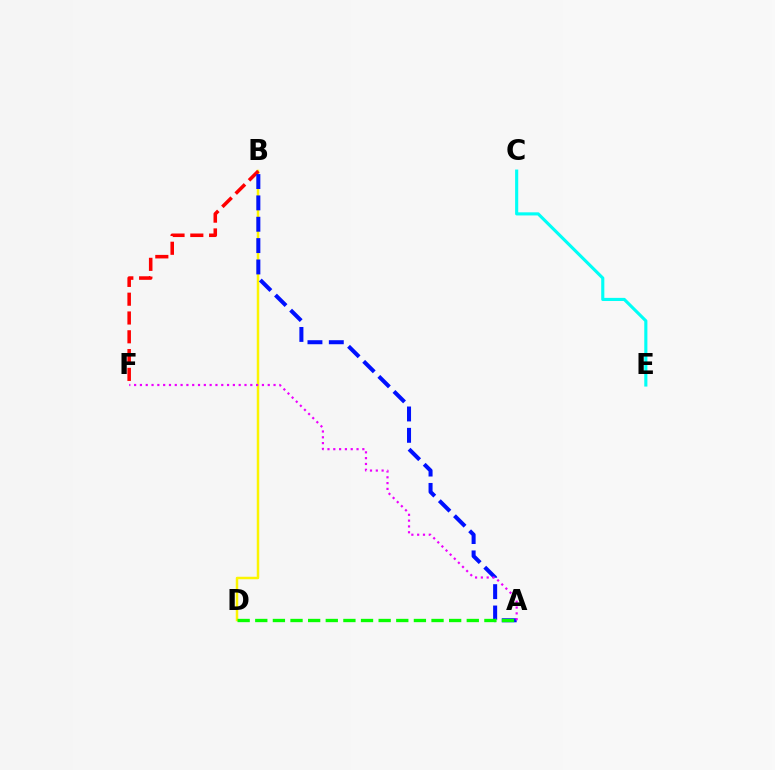{('B', 'D'): [{'color': '#fcf500', 'line_style': 'solid', 'thickness': 1.8}], ('B', 'F'): [{'color': '#ff0000', 'line_style': 'dashed', 'thickness': 2.55}], ('A', 'B'): [{'color': '#0010ff', 'line_style': 'dashed', 'thickness': 2.9}], ('A', 'F'): [{'color': '#ee00ff', 'line_style': 'dotted', 'thickness': 1.58}], ('C', 'E'): [{'color': '#00fff6', 'line_style': 'solid', 'thickness': 2.25}], ('A', 'D'): [{'color': '#08ff00', 'line_style': 'dashed', 'thickness': 2.39}]}